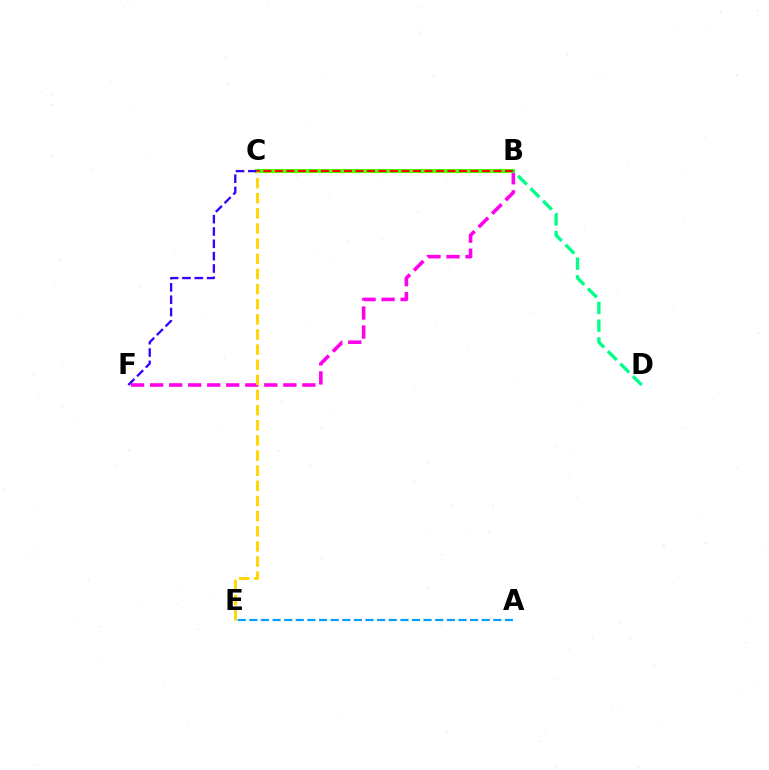{('B', 'F'): [{'color': '#ff00ed', 'line_style': 'dashed', 'thickness': 2.59}], ('B', 'C'): [{'color': '#4fff00', 'line_style': 'solid', 'thickness': 2.94}, {'color': '#ff0000', 'line_style': 'dashed', 'thickness': 1.56}], ('B', 'D'): [{'color': '#00ff86', 'line_style': 'dashed', 'thickness': 2.41}], ('A', 'E'): [{'color': '#009eff', 'line_style': 'dashed', 'thickness': 1.58}], ('C', 'E'): [{'color': '#ffd500', 'line_style': 'dashed', 'thickness': 2.06}], ('C', 'F'): [{'color': '#3700ff', 'line_style': 'dashed', 'thickness': 1.68}]}